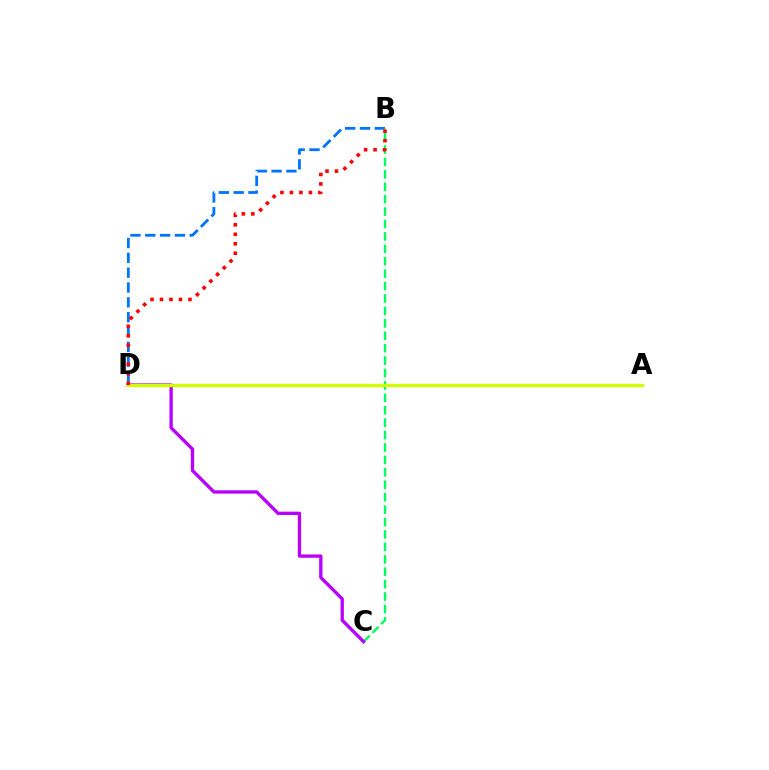{('B', 'D'): [{'color': '#0074ff', 'line_style': 'dashed', 'thickness': 2.01}, {'color': '#ff0000', 'line_style': 'dotted', 'thickness': 2.58}], ('B', 'C'): [{'color': '#00ff5c', 'line_style': 'dashed', 'thickness': 1.69}], ('C', 'D'): [{'color': '#b900ff', 'line_style': 'solid', 'thickness': 2.39}], ('A', 'D'): [{'color': '#d1ff00', 'line_style': 'solid', 'thickness': 2.42}]}